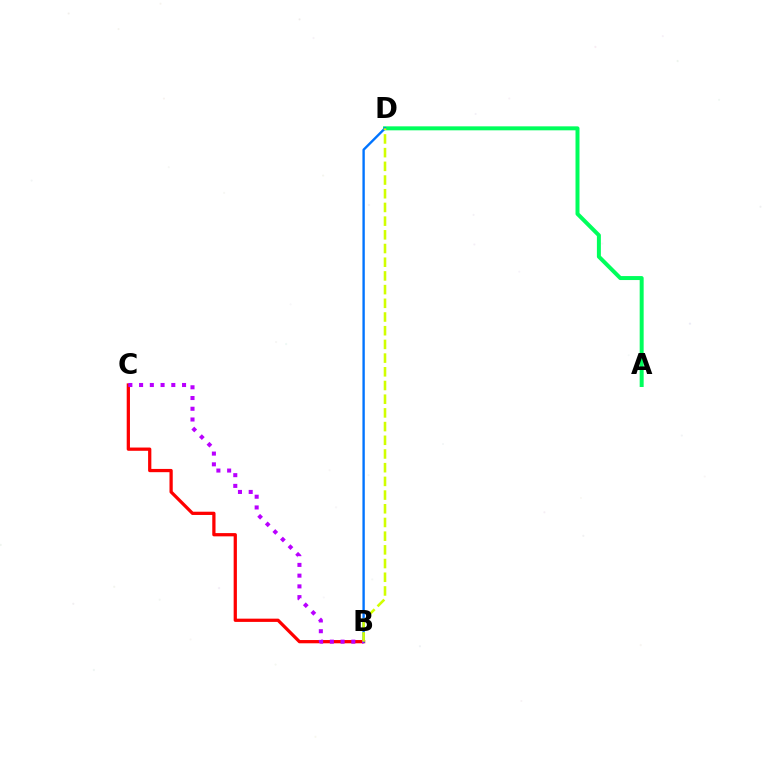{('A', 'D'): [{'color': '#00ff5c', 'line_style': 'solid', 'thickness': 2.87}], ('B', 'C'): [{'color': '#ff0000', 'line_style': 'solid', 'thickness': 2.34}, {'color': '#b900ff', 'line_style': 'dotted', 'thickness': 2.92}], ('B', 'D'): [{'color': '#0074ff', 'line_style': 'solid', 'thickness': 1.71}, {'color': '#d1ff00', 'line_style': 'dashed', 'thickness': 1.86}]}